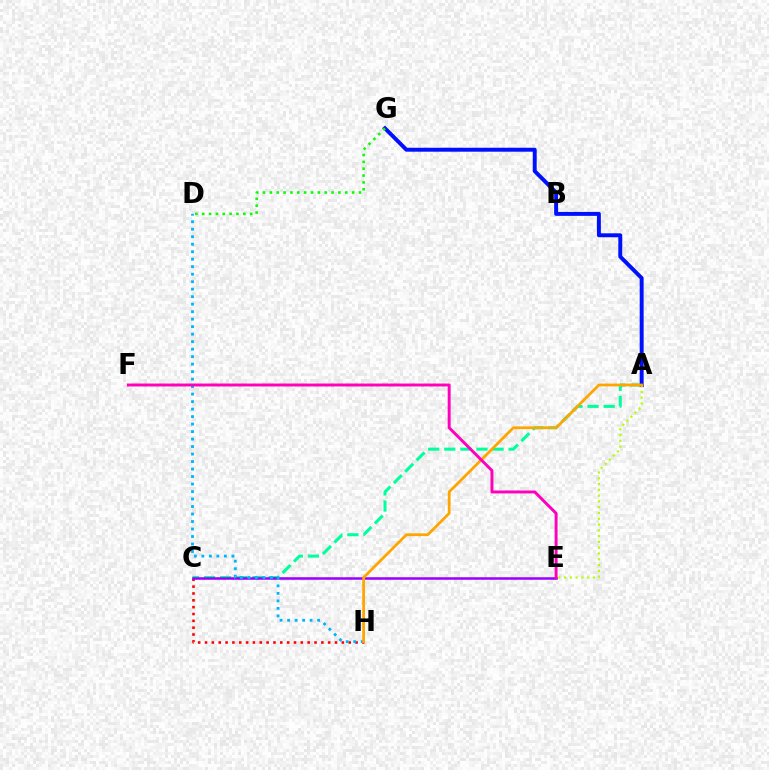{('A', 'C'): [{'color': '#00ff9d', 'line_style': 'dashed', 'thickness': 2.19}], ('C', 'H'): [{'color': '#ff0000', 'line_style': 'dotted', 'thickness': 1.86}], ('A', 'G'): [{'color': '#0010ff', 'line_style': 'solid', 'thickness': 2.84}], ('A', 'E'): [{'color': '#b3ff00', 'line_style': 'dotted', 'thickness': 1.57}], ('C', 'E'): [{'color': '#9b00ff', 'line_style': 'solid', 'thickness': 1.82}], ('D', 'G'): [{'color': '#08ff00', 'line_style': 'dotted', 'thickness': 1.86}], ('D', 'H'): [{'color': '#00b5ff', 'line_style': 'dotted', 'thickness': 2.04}], ('A', 'H'): [{'color': '#ffa500', 'line_style': 'solid', 'thickness': 1.98}], ('E', 'F'): [{'color': '#ff00bd', 'line_style': 'solid', 'thickness': 2.12}]}